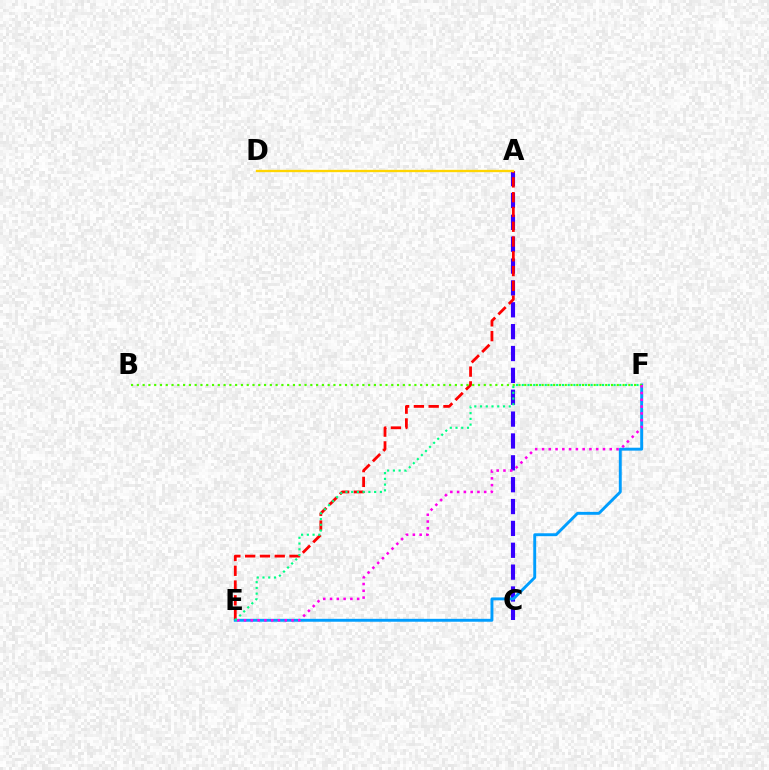{('A', 'C'): [{'color': '#3700ff', 'line_style': 'dashed', 'thickness': 2.97}], ('A', 'E'): [{'color': '#ff0000', 'line_style': 'dashed', 'thickness': 2.01}], ('E', 'F'): [{'color': '#009eff', 'line_style': 'solid', 'thickness': 2.09}, {'color': '#ff00ed', 'line_style': 'dotted', 'thickness': 1.84}, {'color': '#00ff86', 'line_style': 'dotted', 'thickness': 1.56}], ('B', 'F'): [{'color': '#4fff00', 'line_style': 'dotted', 'thickness': 1.57}], ('A', 'D'): [{'color': '#ffd500', 'line_style': 'solid', 'thickness': 1.68}]}